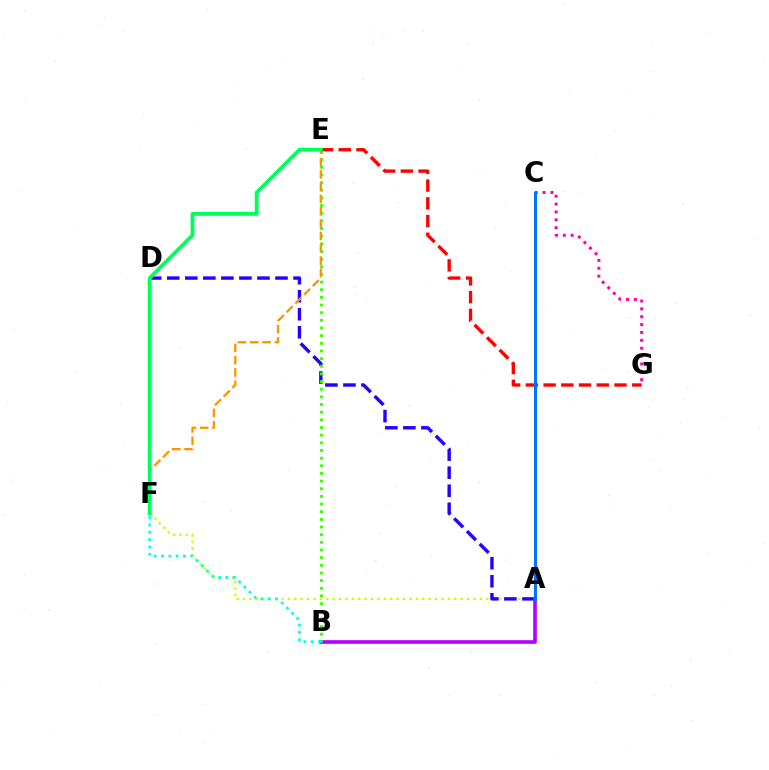{('A', 'F'): [{'color': '#d1ff00', 'line_style': 'dotted', 'thickness': 1.74}], ('A', 'D'): [{'color': '#2500ff', 'line_style': 'dashed', 'thickness': 2.45}], ('C', 'G'): [{'color': '#ff00ac', 'line_style': 'dotted', 'thickness': 2.14}], ('A', 'B'): [{'color': '#b900ff', 'line_style': 'solid', 'thickness': 2.62}], ('B', 'E'): [{'color': '#3dff00', 'line_style': 'dotted', 'thickness': 2.08}], ('B', 'F'): [{'color': '#00fff6', 'line_style': 'dotted', 'thickness': 1.99}], ('E', 'G'): [{'color': '#ff0000', 'line_style': 'dashed', 'thickness': 2.41}], ('A', 'C'): [{'color': '#0074ff', 'line_style': 'solid', 'thickness': 2.17}], ('E', 'F'): [{'color': '#ff9400', 'line_style': 'dashed', 'thickness': 1.67}, {'color': '#00ff5c', 'line_style': 'solid', 'thickness': 2.76}]}